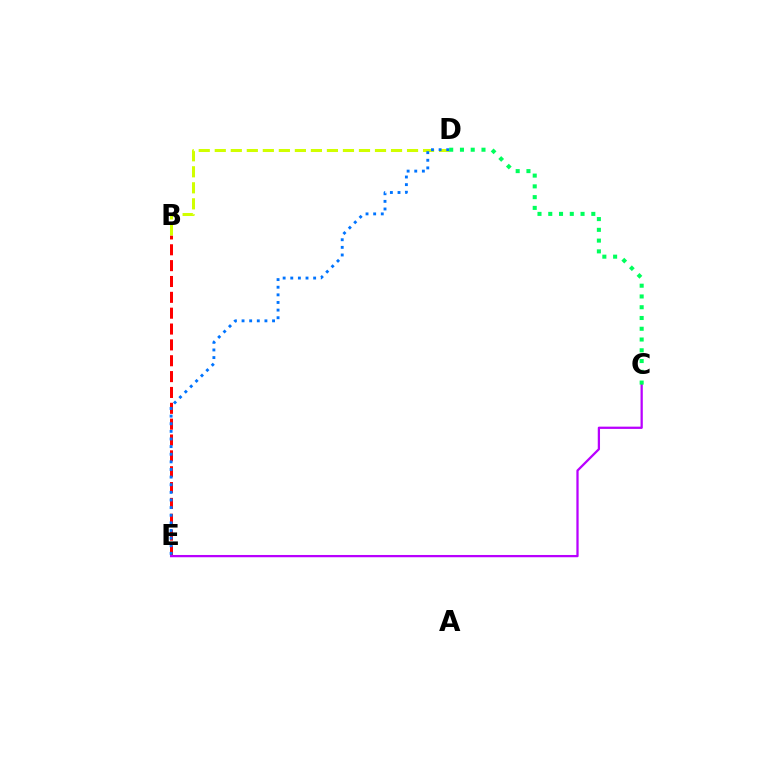{('B', 'E'): [{'color': '#ff0000', 'line_style': 'dashed', 'thickness': 2.15}], ('B', 'D'): [{'color': '#d1ff00', 'line_style': 'dashed', 'thickness': 2.18}], ('C', 'E'): [{'color': '#b900ff', 'line_style': 'solid', 'thickness': 1.63}], ('D', 'E'): [{'color': '#0074ff', 'line_style': 'dotted', 'thickness': 2.07}], ('C', 'D'): [{'color': '#00ff5c', 'line_style': 'dotted', 'thickness': 2.92}]}